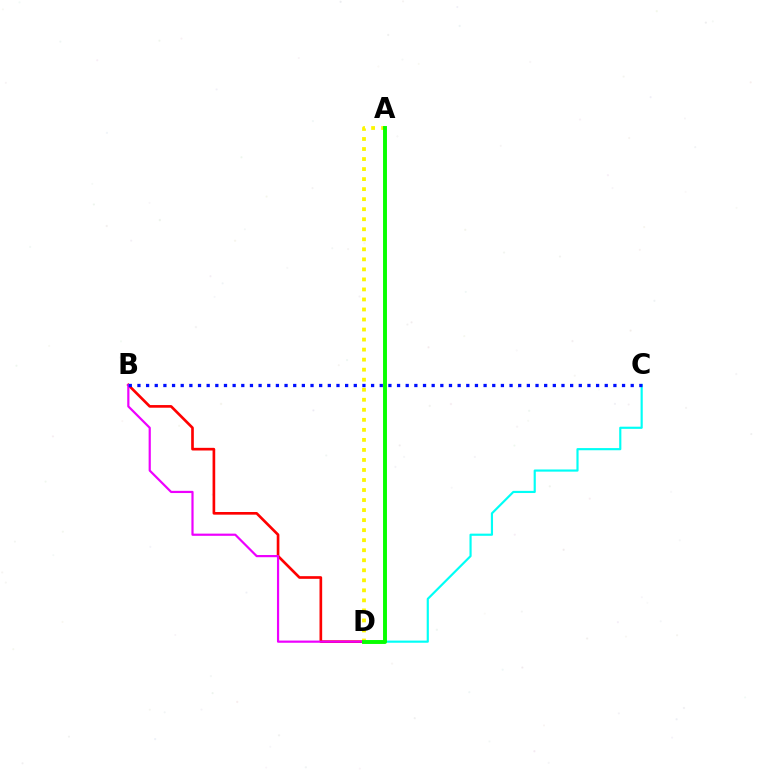{('C', 'D'): [{'color': '#00fff6', 'line_style': 'solid', 'thickness': 1.56}], ('B', 'D'): [{'color': '#ff0000', 'line_style': 'solid', 'thickness': 1.92}, {'color': '#ee00ff', 'line_style': 'solid', 'thickness': 1.58}], ('A', 'D'): [{'color': '#fcf500', 'line_style': 'dotted', 'thickness': 2.73}, {'color': '#08ff00', 'line_style': 'solid', 'thickness': 2.82}], ('B', 'C'): [{'color': '#0010ff', 'line_style': 'dotted', 'thickness': 2.35}]}